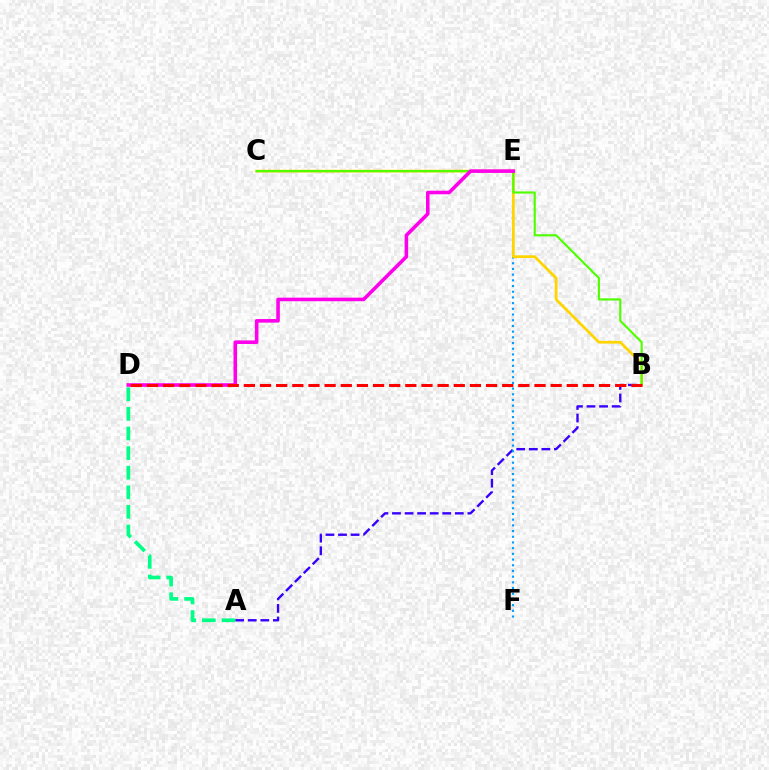{('A', 'B'): [{'color': '#3700ff', 'line_style': 'dashed', 'thickness': 1.71}], ('E', 'F'): [{'color': '#009eff', 'line_style': 'dotted', 'thickness': 1.55}], ('B', 'C'): [{'color': '#ffd500', 'line_style': 'solid', 'thickness': 1.98}, {'color': '#4fff00', 'line_style': 'solid', 'thickness': 1.55}], ('A', 'D'): [{'color': '#00ff86', 'line_style': 'dashed', 'thickness': 2.66}], ('D', 'E'): [{'color': '#ff00ed', 'line_style': 'solid', 'thickness': 2.57}], ('B', 'D'): [{'color': '#ff0000', 'line_style': 'dashed', 'thickness': 2.19}]}